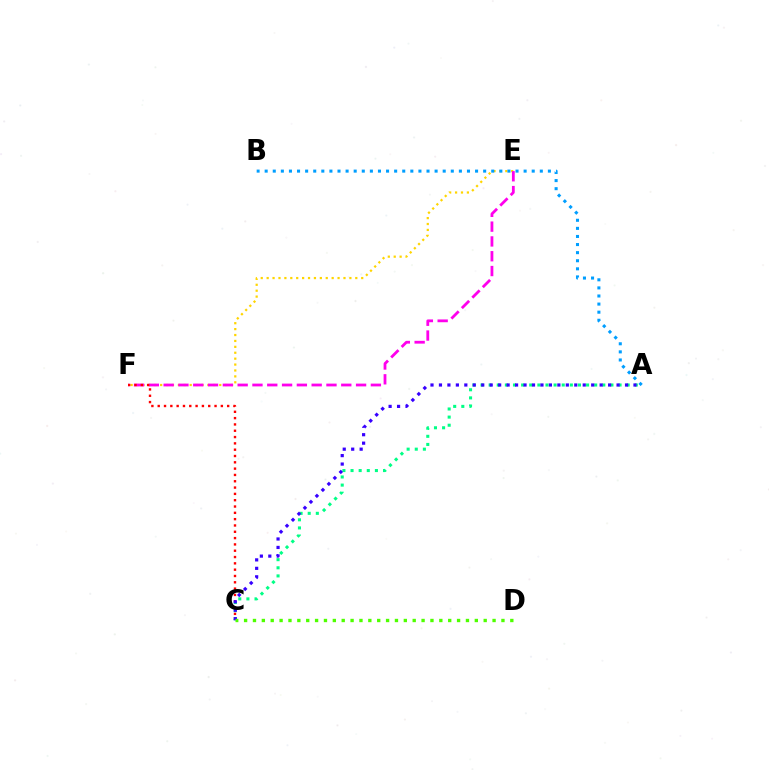{('E', 'F'): [{'color': '#ffd500', 'line_style': 'dotted', 'thickness': 1.61}, {'color': '#ff00ed', 'line_style': 'dashed', 'thickness': 2.01}], ('C', 'F'): [{'color': '#ff0000', 'line_style': 'dotted', 'thickness': 1.72}], ('A', 'C'): [{'color': '#00ff86', 'line_style': 'dotted', 'thickness': 2.21}, {'color': '#3700ff', 'line_style': 'dotted', 'thickness': 2.3}], ('C', 'D'): [{'color': '#4fff00', 'line_style': 'dotted', 'thickness': 2.41}], ('A', 'B'): [{'color': '#009eff', 'line_style': 'dotted', 'thickness': 2.2}]}